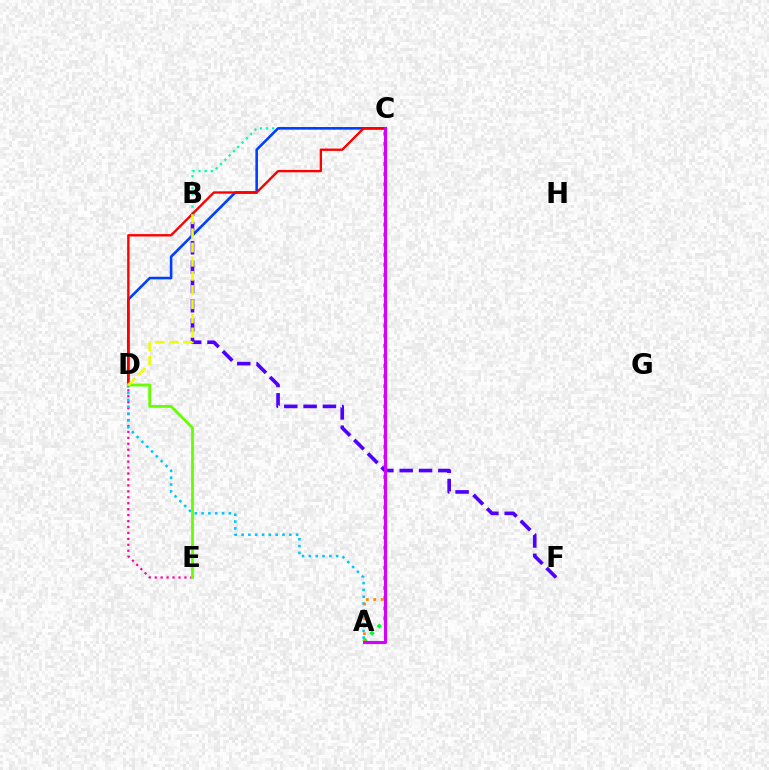{('B', 'C'): [{'color': '#00ffaf', 'line_style': 'dotted', 'thickness': 1.65}], ('C', 'D'): [{'color': '#003fff', 'line_style': 'solid', 'thickness': 1.87}, {'color': '#ff0000', 'line_style': 'solid', 'thickness': 1.7}], ('D', 'E'): [{'color': '#ff00a0', 'line_style': 'dotted', 'thickness': 1.61}, {'color': '#66ff00', 'line_style': 'solid', 'thickness': 2.02}], ('A', 'D'): [{'color': '#00c7ff', 'line_style': 'dotted', 'thickness': 1.85}], ('A', 'C'): [{'color': '#00ff27', 'line_style': 'dotted', 'thickness': 2.74}, {'color': '#ff8800', 'line_style': 'dotted', 'thickness': 2.01}, {'color': '#d600ff', 'line_style': 'solid', 'thickness': 2.24}], ('B', 'F'): [{'color': '#4f00ff', 'line_style': 'dashed', 'thickness': 2.62}], ('B', 'D'): [{'color': '#eeff00', 'line_style': 'dashed', 'thickness': 1.92}]}